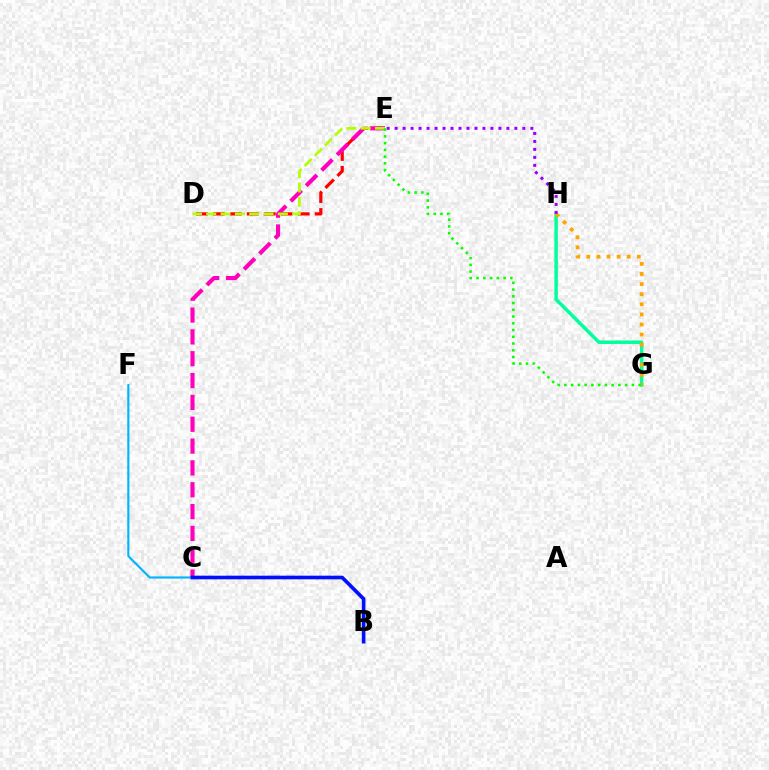{('C', 'F'): [{'color': '#00b5ff', 'line_style': 'solid', 'thickness': 1.54}], ('D', 'E'): [{'color': '#ff0000', 'line_style': 'dashed', 'thickness': 2.31}, {'color': '#b3ff00', 'line_style': 'dashed', 'thickness': 1.95}], ('G', 'H'): [{'color': '#00ff9d', 'line_style': 'solid', 'thickness': 2.5}, {'color': '#ffa500', 'line_style': 'dotted', 'thickness': 2.74}], ('C', 'E'): [{'color': '#ff00bd', 'line_style': 'dashed', 'thickness': 2.97}], ('B', 'C'): [{'color': '#0010ff', 'line_style': 'solid', 'thickness': 2.62}], ('E', 'H'): [{'color': '#9b00ff', 'line_style': 'dotted', 'thickness': 2.17}], ('E', 'G'): [{'color': '#08ff00', 'line_style': 'dotted', 'thickness': 1.83}]}